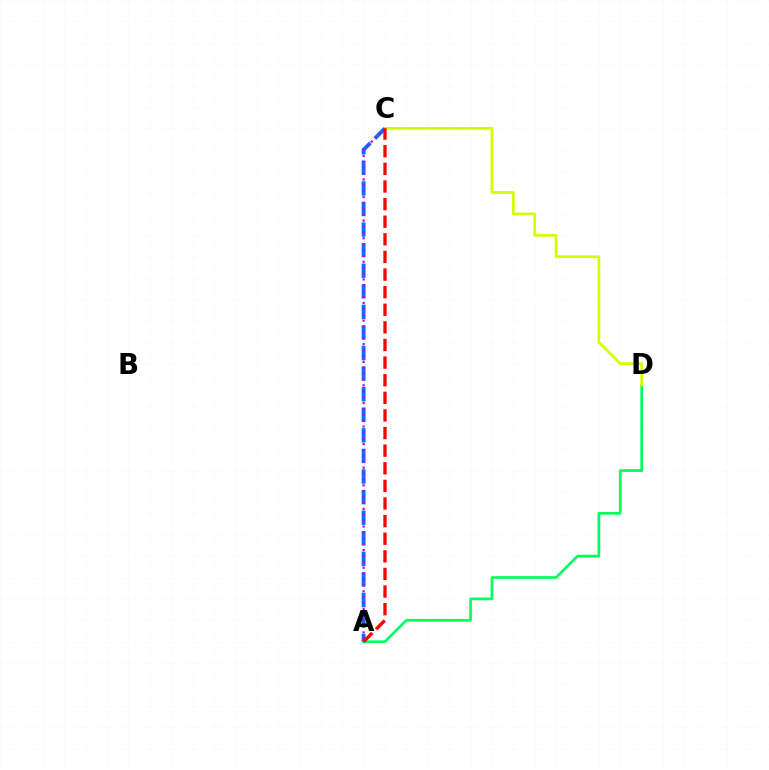{('A', 'D'): [{'color': '#00ff5c', 'line_style': 'solid', 'thickness': 1.93}], ('A', 'C'): [{'color': '#0074ff', 'line_style': 'dashed', 'thickness': 2.8}, {'color': '#b900ff', 'line_style': 'dotted', 'thickness': 1.6}, {'color': '#ff0000', 'line_style': 'dashed', 'thickness': 2.39}], ('C', 'D'): [{'color': '#d1ff00', 'line_style': 'solid', 'thickness': 1.99}]}